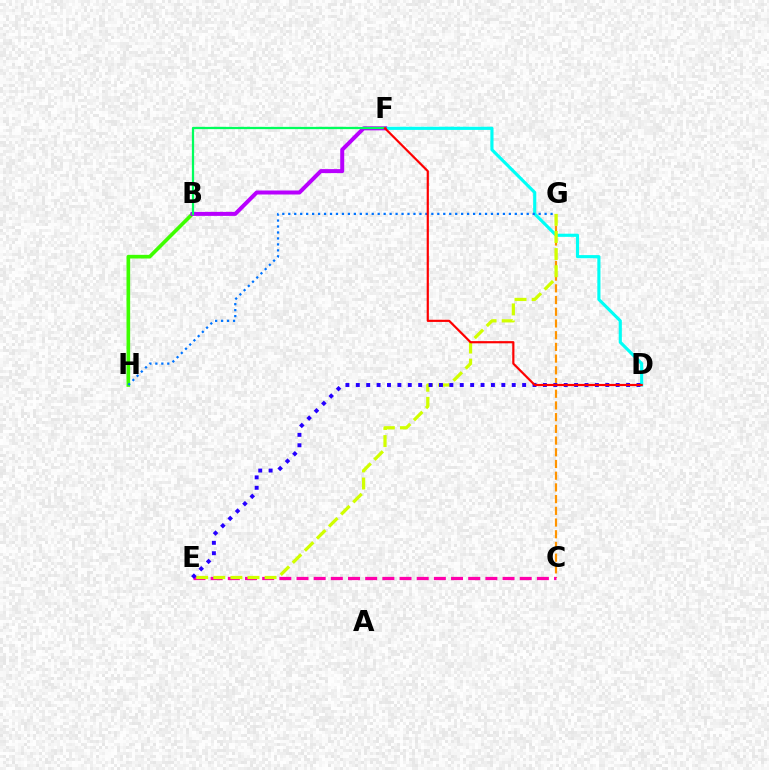{('C', 'G'): [{'color': '#ff9400', 'line_style': 'dashed', 'thickness': 1.59}], ('B', 'H'): [{'color': '#3dff00', 'line_style': 'solid', 'thickness': 2.63}], ('C', 'E'): [{'color': '#ff00ac', 'line_style': 'dashed', 'thickness': 2.33}], ('D', 'F'): [{'color': '#00fff6', 'line_style': 'solid', 'thickness': 2.26}, {'color': '#ff0000', 'line_style': 'solid', 'thickness': 1.57}], ('B', 'F'): [{'color': '#b900ff', 'line_style': 'solid', 'thickness': 2.88}, {'color': '#00ff5c', 'line_style': 'solid', 'thickness': 1.62}], ('E', 'G'): [{'color': '#d1ff00', 'line_style': 'dashed', 'thickness': 2.32}], ('D', 'E'): [{'color': '#2500ff', 'line_style': 'dotted', 'thickness': 2.82}], ('G', 'H'): [{'color': '#0074ff', 'line_style': 'dotted', 'thickness': 1.62}]}